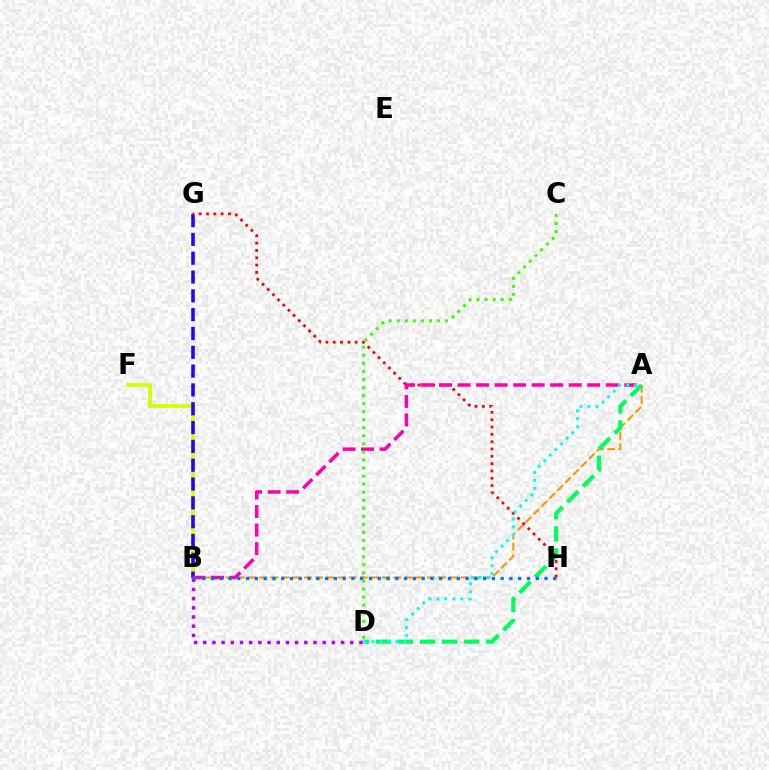{('B', 'F'): [{'color': '#d1ff00', 'line_style': 'solid', 'thickness': 2.67}], ('A', 'B'): [{'color': '#ff9400', 'line_style': 'dashed', 'thickness': 1.52}, {'color': '#ff00ac', 'line_style': 'dashed', 'thickness': 2.52}], ('B', 'G'): [{'color': '#2500ff', 'line_style': 'dashed', 'thickness': 2.56}], ('A', 'D'): [{'color': '#00ff5c', 'line_style': 'dashed', 'thickness': 3.0}, {'color': '#00fff6', 'line_style': 'dotted', 'thickness': 2.15}], ('G', 'H'): [{'color': '#ff0000', 'line_style': 'dotted', 'thickness': 1.99}], ('B', 'D'): [{'color': '#b900ff', 'line_style': 'dotted', 'thickness': 2.5}], ('B', 'H'): [{'color': '#0074ff', 'line_style': 'dotted', 'thickness': 2.39}], ('C', 'D'): [{'color': '#3dff00', 'line_style': 'dotted', 'thickness': 2.19}]}